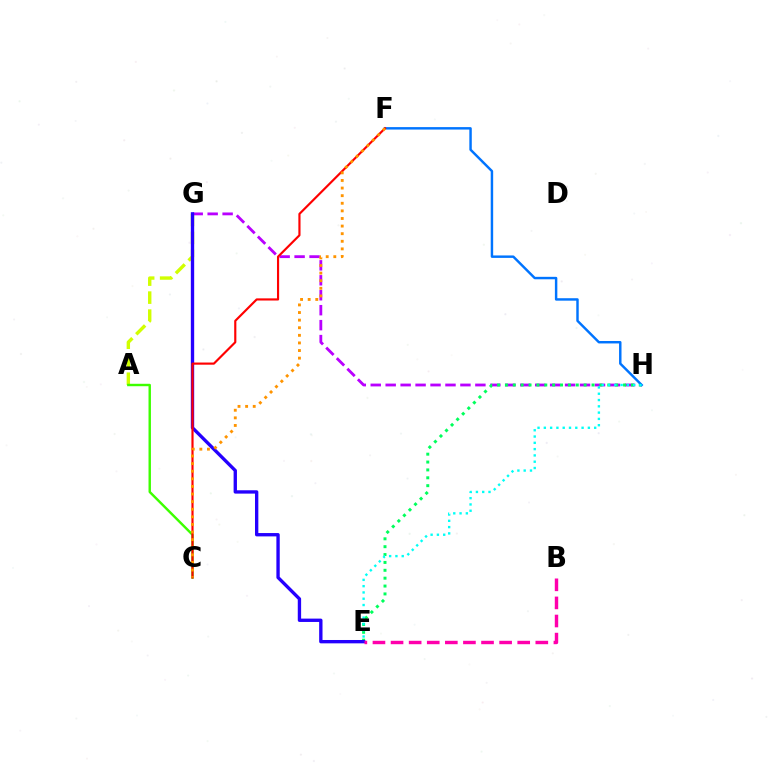{('A', 'G'): [{'color': '#d1ff00', 'line_style': 'dashed', 'thickness': 2.44}], ('G', 'H'): [{'color': '#b900ff', 'line_style': 'dashed', 'thickness': 2.03}], ('E', 'H'): [{'color': '#00ff5c', 'line_style': 'dotted', 'thickness': 2.14}, {'color': '#00fff6', 'line_style': 'dotted', 'thickness': 1.71}], ('E', 'G'): [{'color': '#2500ff', 'line_style': 'solid', 'thickness': 2.41}], ('A', 'C'): [{'color': '#3dff00', 'line_style': 'solid', 'thickness': 1.74}], ('F', 'H'): [{'color': '#0074ff', 'line_style': 'solid', 'thickness': 1.76}], ('C', 'F'): [{'color': '#ff0000', 'line_style': 'solid', 'thickness': 1.56}, {'color': '#ff9400', 'line_style': 'dotted', 'thickness': 2.07}], ('B', 'E'): [{'color': '#ff00ac', 'line_style': 'dashed', 'thickness': 2.46}]}